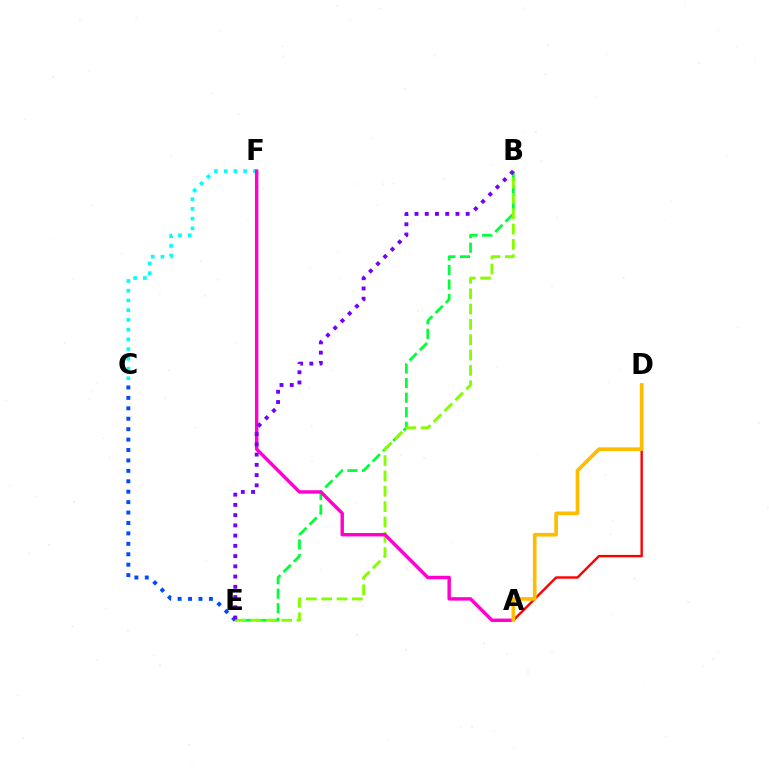{('B', 'E'): [{'color': '#00ff39', 'line_style': 'dashed', 'thickness': 1.98}, {'color': '#84ff00', 'line_style': 'dashed', 'thickness': 2.08}, {'color': '#7200ff', 'line_style': 'dotted', 'thickness': 2.78}], ('C', 'E'): [{'color': '#004bff', 'line_style': 'dotted', 'thickness': 2.83}], ('C', 'F'): [{'color': '#00fff6', 'line_style': 'dotted', 'thickness': 2.64}], ('A', 'F'): [{'color': '#ff00cf', 'line_style': 'solid', 'thickness': 2.46}], ('A', 'D'): [{'color': '#ff0000', 'line_style': 'solid', 'thickness': 1.73}, {'color': '#ffbd00', 'line_style': 'solid', 'thickness': 2.64}]}